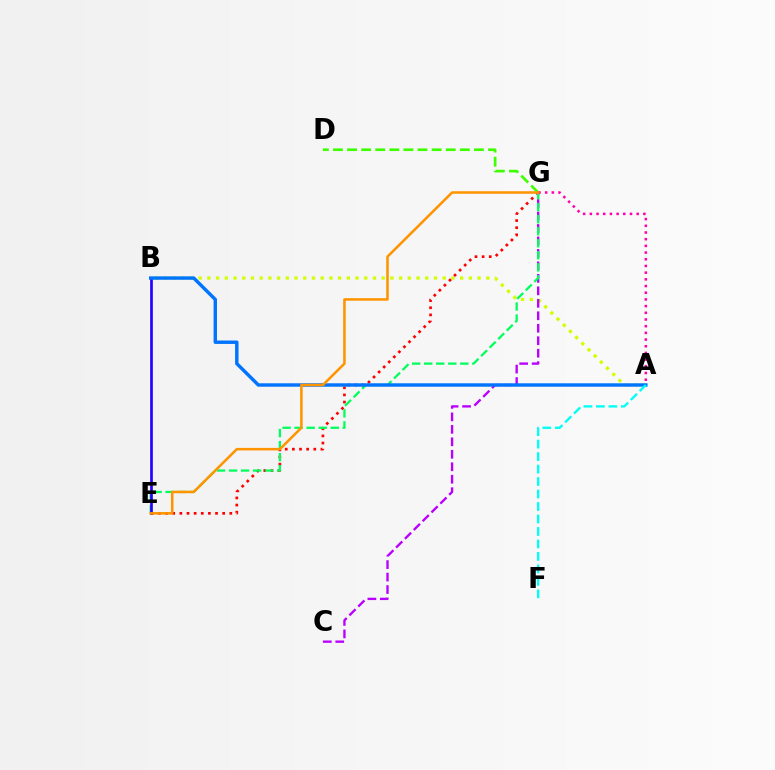{('A', 'B'): [{'color': '#d1ff00', 'line_style': 'dotted', 'thickness': 2.37}, {'color': '#0074ff', 'line_style': 'solid', 'thickness': 2.46}], ('C', 'G'): [{'color': '#b900ff', 'line_style': 'dashed', 'thickness': 1.69}], ('E', 'G'): [{'color': '#ff0000', 'line_style': 'dotted', 'thickness': 1.94}, {'color': '#00ff5c', 'line_style': 'dashed', 'thickness': 1.64}, {'color': '#ff9400', 'line_style': 'solid', 'thickness': 1.83}], ('B', 'E'): [{'color': '#2500ff', 'line_style': 'solid', 'thickness': 1.92}], ('A', 'F'): [{'color': '#00fff6', 'line_style': 'dashed', 'thickness': 1.7}], ('D', 'G'): [{'color': '#3dff00', 'line_style': 'dashed', 'thickness': 1.91}], ('A', 'G'): [{'color': '#ff00ac', 'line_style': 'dotted', 'thickness': 1.82}]}